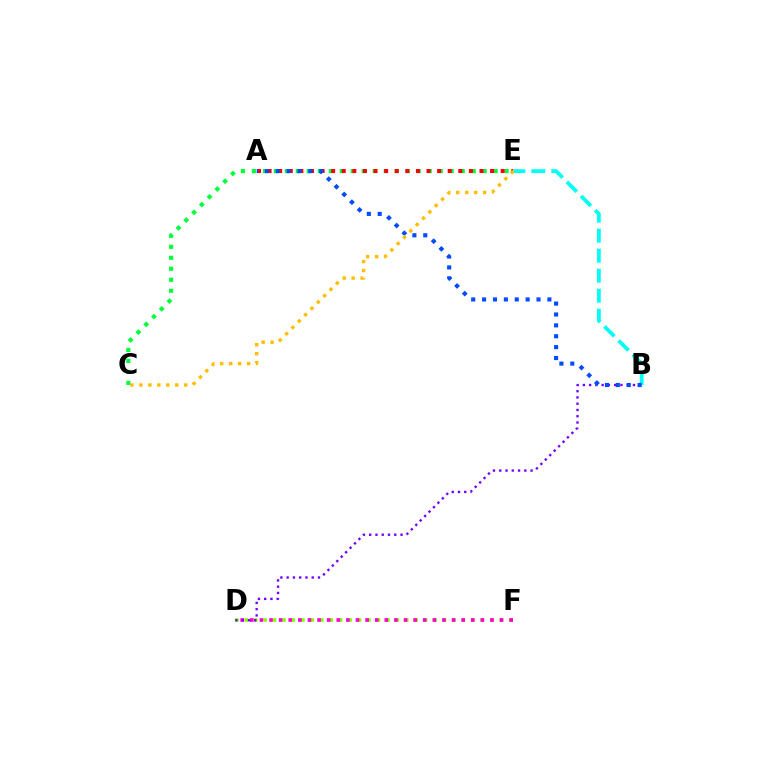{('C', 'E'): [{'color': '#00ff39', 'line_style': 'dotted', 'thickness': 2.99}, {'color': '#ffbd00', 'line_style': 'dotted', 'thickness': 2.44}], ('D', 'F'): [{'color': '#84ff00', 'line_style': 'dotted', 'thickness': 2.57}, {'color': '#ff00cf', 'line_style': 'dotted', 'thickness': 2.61}], ('A', 'E'): [{'color': '#ff0000', 'line_style': 'dotted', 'thickness': 2.88}], ('B', 'D'): [{'color': '#7200ff', 'line_style': 'dotted', 'thickness': 1.7}], ('B', 'E'): [{'color': '#00fff6', 'line_style': 'dashed', 'thickness': 2.72}], ('A', 'B'): [{'color': '#004bff', 'line_style': 'dotted', 'thickness': 2.96}]}